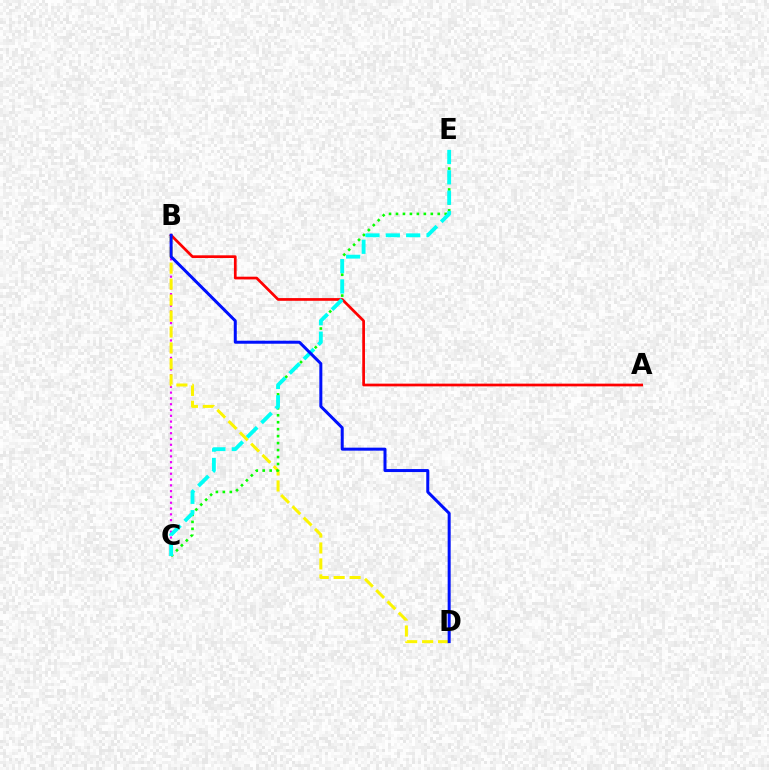{('B', 'C'): [{'color': '#ee00ff', 'line_style': 'dotted', 'thickness': 1.57}], ('B', 'D'): [{'color': '#fcf500', 'line_style': 'dashed', 'thickness': 2.17}, {'color': '#0010ff', 'line_style': 'solid', 'thickness': 2.16}], ('C', 'E'): [{'color': '#08ff00', 'line_style': 'dotted', 'thickness': 1.89}, {'color': '#00fff6', 'line_style': 'dashed', 'thickness': 2.76}], ('A', 'B'): [{'color': '#ff0000', 'line_style': 'solid', 'thickness': 1.96}]}